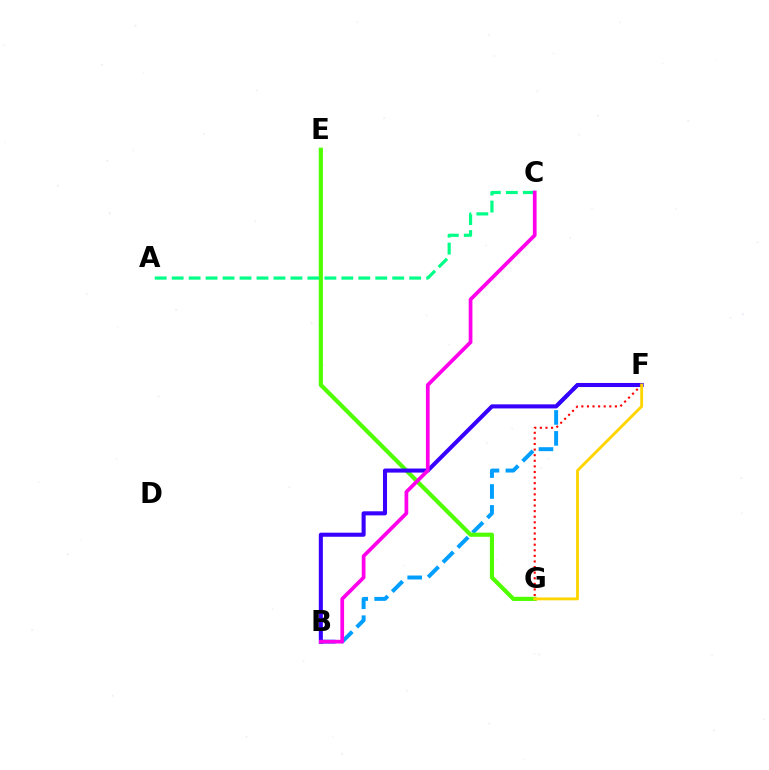{('B', 'F'): [{'color': '#009eff', 'line_style': 'dashed', 'thickness': 2.85}, {'color': '#3700ff', 'line_style': 'solid', 'thickness': 2.93}], ('E', 'G'): [{'color': '#4fff00', 'line_style': 'solid', 'thickness': 2.98}], ('A', 'C'): [{'color': '#00ff86', 'line_style': 'dashed', 'thickness': 2.3}], ('F', 'G'): [{'color': '#ff0000', 'line_style': 'dotted', 'thickness': 1.52}, {'color': '#ffd500', 'line_style': 'solid', 'thickness': 2.05}], ('B', 'C'): [{'color': '#ff00ed', 'line_style': 'solid', 'thickness': 2.68}]}